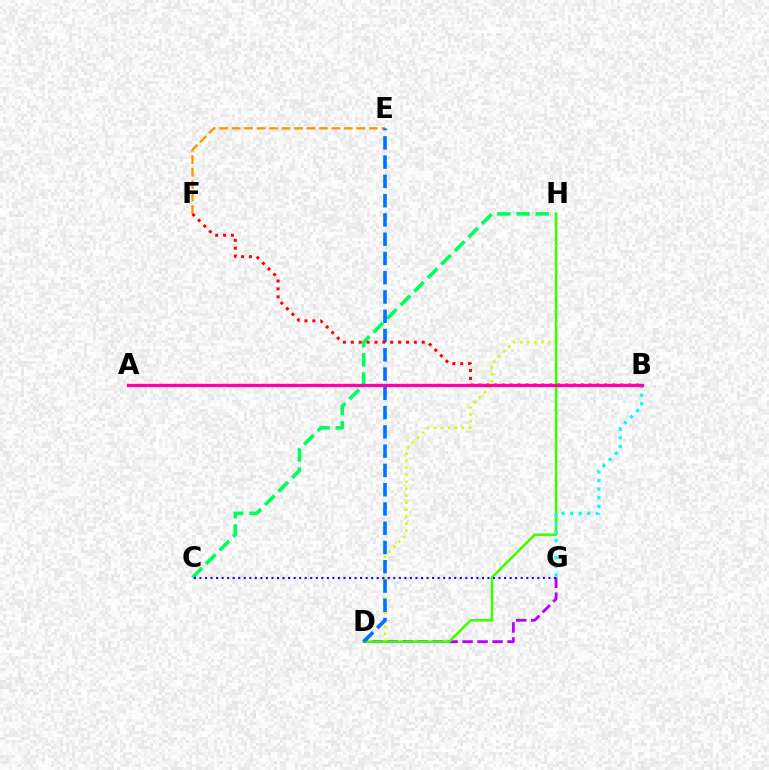{('E', 'F'): [{'color': '#ff9400', 'line_style': 'dashed', 'thickness': 1.69}], ('D', 'H'): [{'color': '#d1ff00', 'line_style': 'dotted', 'thickness': 1.9}, {'color': '#3dff00', 'line_style': 'solid', 'thickness': 1.82}], ('D', 'G'): [{'color': '#b900ff', 'line_style': 'dashed', 'thickness': 2.04}], ('C', 'H'): [{'color': '#00ff5c', 'line_style': 'dashed', 'thickness': 2.61}], ('C', 'G'): [{'color': '#2500ff', 'line_style': 'dotted', 'thickness': 1.5}], ('B', 'G'): [{'color': '#00fff6', 'line_style': 'dotted', 'thickness': 2.33}], ('D', 'E'): [{'color': '#0074ff', 'line_style': 'dashed', 'thickness': 2.62}], ('B', 'F'): [{'color': '#ff0000', 'line_style': 'dotted', 'thickness': 2.14}], ('A', 'B'): [{'color': '#ff00ac', 'line_style': 'solid', 'thickness': 2.37}]}